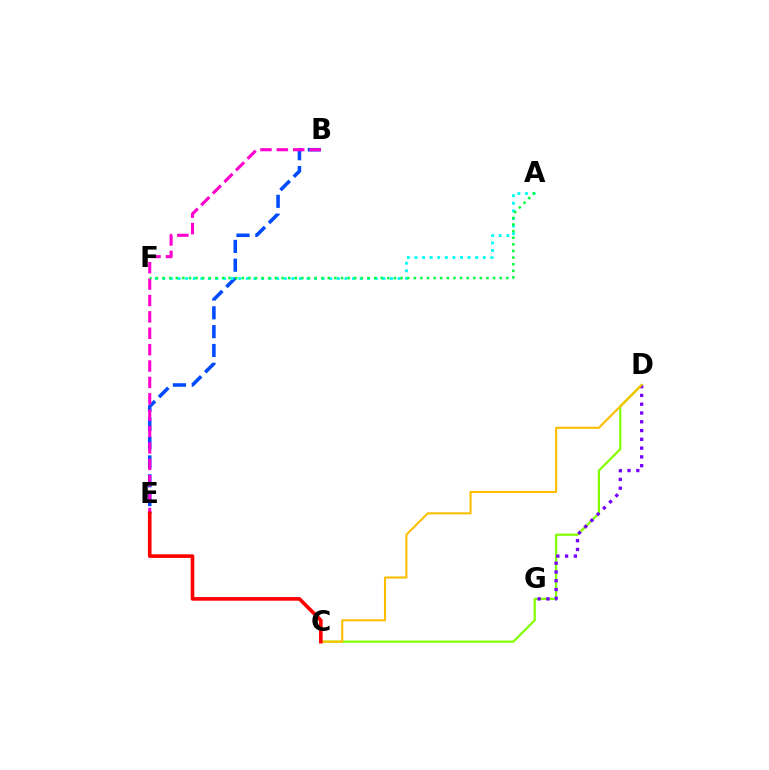{('B', 'E'): [{'color': '#004bff', 'line_style': 'dashed', 'thickness': 2.56}, {'color': '#ff00cf', 'line_style': 'dashed', 'thickness': 2.23}], ('C', 'D'): [{'color': '#84ff00', 'line_style': 'solid', 'thickness': 1.59}, {'color': '#ffbd00', 'line_style': 'solid', 'thickness': 1.5}], ('A', 'F'): [{'color': '#00fff6', 'line_style': 'dotted', 'thickness': 2.06}, {'color': '#00ff39', 'line_style': 'dotted', 'thickness': 1.8}], ('D', 'G'): [{'color': '#7200ff', 'line_style': 'dotted', 'thickness': 2.39}], ('C', 'E'): [{'color': '#ff0000', 'line_style': 'solid', 'thickness': 2.62}]}